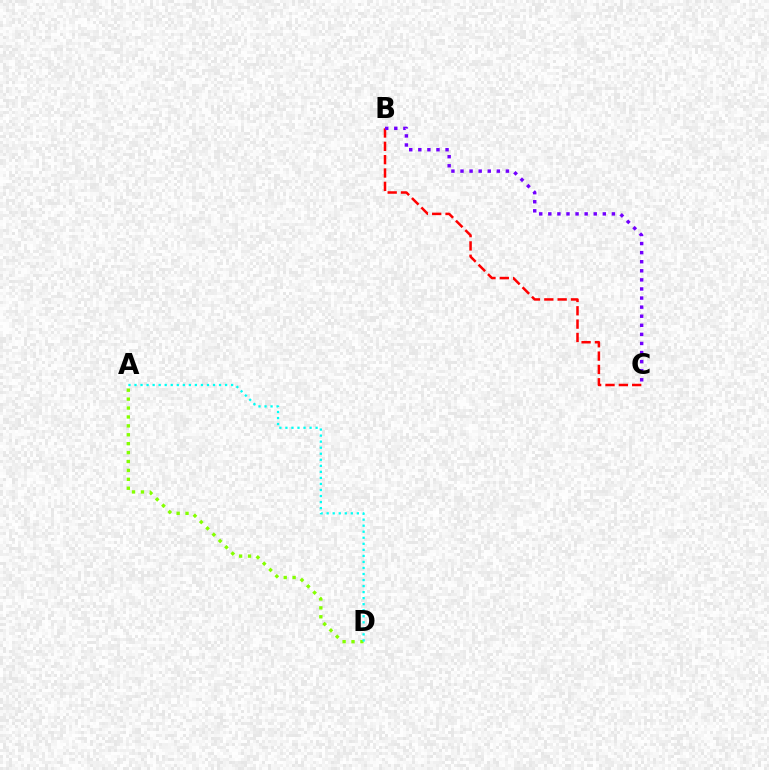{('B', 'C'): [{'color': '#ff0000', 'line_style': 'dashed', 'thickness': 1.81}, {'color': '#7200ff', 'line_style': 'dotted', 'thickness': 2.47}], ('A', 'D'): [{'color': '#84ff00', 'line_style': 'dotted', 'thickness': 2.42}, {'color': '#00fff6', 'line_style': 'dotted', 'thickness': 1.64}]}